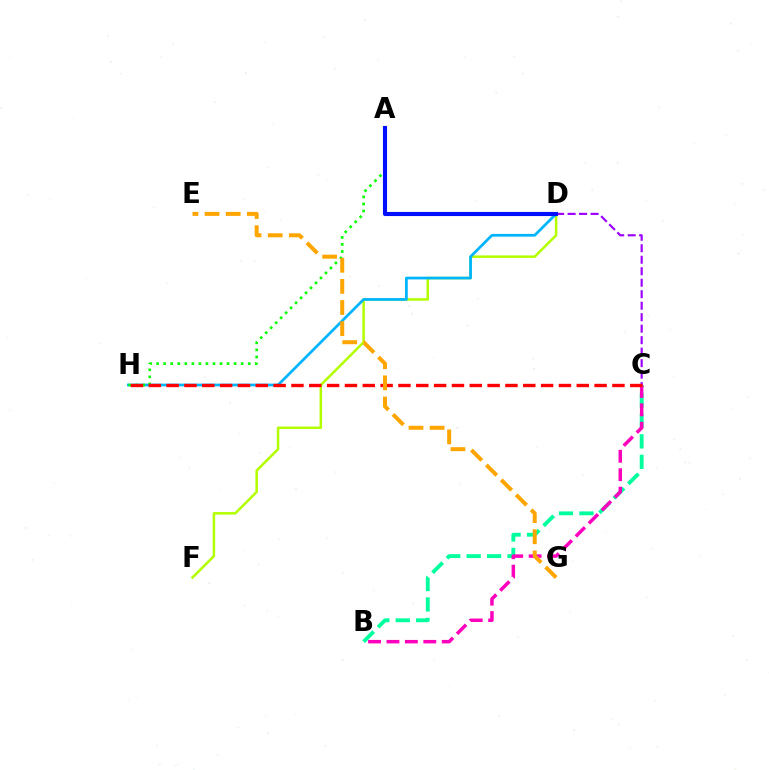{('D', 'F'): [{'color': '#b3ff00', 'line_style': 'solid', 'thickness': 1.82}], ('B', 'C'): [{'color': '#00ff9d', 'line_style': 'dashed', 'thickness': 2.78}, {'color': '#ff00bd', 'line_style': 'dashed', 'thickness': 2.5}], ('D', 'H'): [{'color': '#00b5ff', 'line_style': 'solid', 'thickness': 1.97}], ('A', 'H'): [{'color': '#08ff00', 'line_style': 'dotted', 'thickness': 1.91}], ('C', 'D'): [{'color': '#9b00ff', 'line_style': 'dashed', 'thickness': 1.56}], ('A', 'D'): [{'color': '#0010ff', 'line_style': 'solid', 'thickness': 2.95}], ('C', 'H'): [{'color': '#ff0000', 'line_style': 'dashed', 'thickness': 2.42}], ('E', 'G'): [{'color': '#ffa500', 'line_style': 'dashed', 'thickness': 2.87}]}